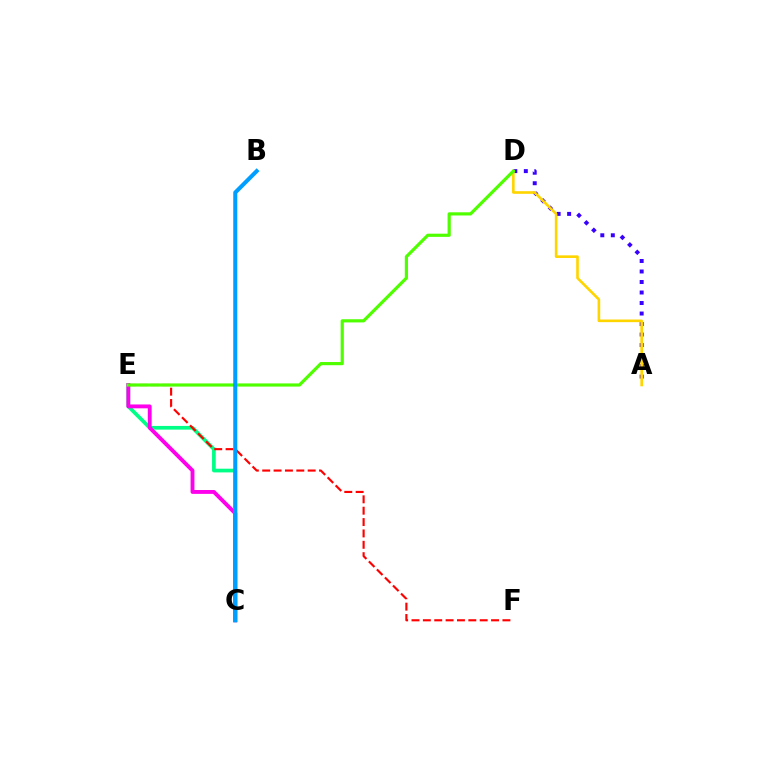{('C', 'E'): [{'color': '#00ff86', 'line_style': 'solid', 'thickness': 2.66}, {'color': '#ff00ed', 'line_style': 'solid', 'thickness': 2.79}], ('A', 'D'): [{'color': '#3700ff', 'line_style': 'dotted', 'thickness': 2.85}, {'color': '#ffd500', 'line_style': 'solid', 'thickness': 1.89}], ('E', 'F'): [{'color': '#ff0000', 'line_style': 'dashed', 'thickness': 1.54}], ('D', 'E'): [{'color': '#4fff00', 'line_style': 'solid', 'thickness': 2.29}], ('B', 'C'): [{'color': '#009eff', 'line_style': 'solid', 'thickness': 2.92}]}